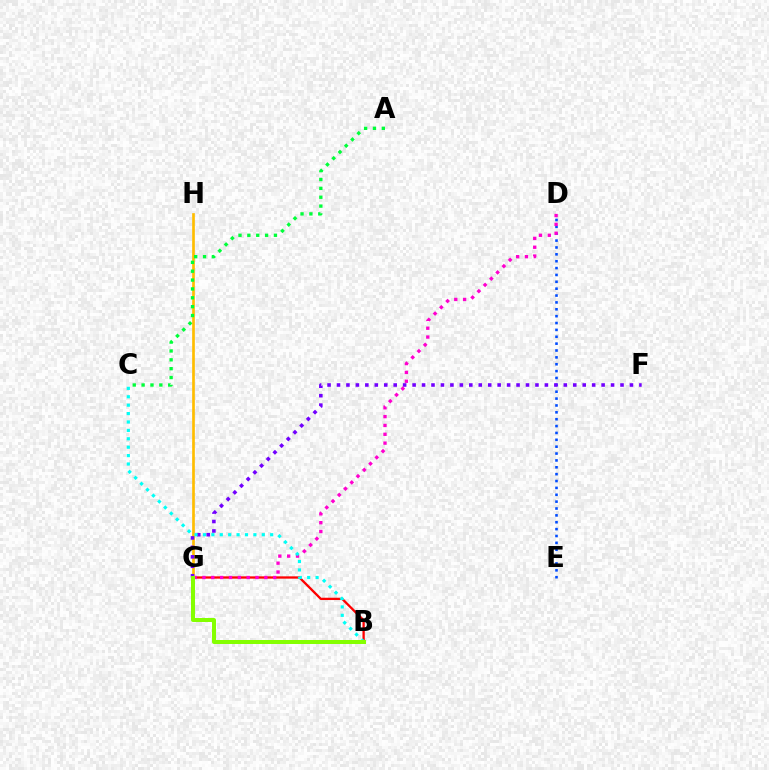{('G', 'H'): [{'color': '#ffbd00', 'line_style': 'solid', 'thickness': 1.92}], ('B', 'G'): [{'color': '#ff0000', 'line_style': 'solid', 'thickness': 1.66}, {'color': '#84ff00', 'line_style': 'solid', 'thickness': 2.87}], ('D', 'E'): [{'color': '#004bff', 'line_style': 'dotted', 'thickness': 1.87}], ('F', 'G'): [{'color': '#7200ff', 'line_style': 'dotted', 'thickness': 2.57}], ('D', 'G'): [{'color': '#ff00cf', 'line_style': 'dotted', 'thickness': 2.4}], ('B', 'C'): [{'color': '#00fff6', 'line_style': 'dotted', 'thickness': 2.28}], ('A', 'C'): [{'color': '#00ff39', 'line_style': 'dotted', 'thickness': 2.41}]}